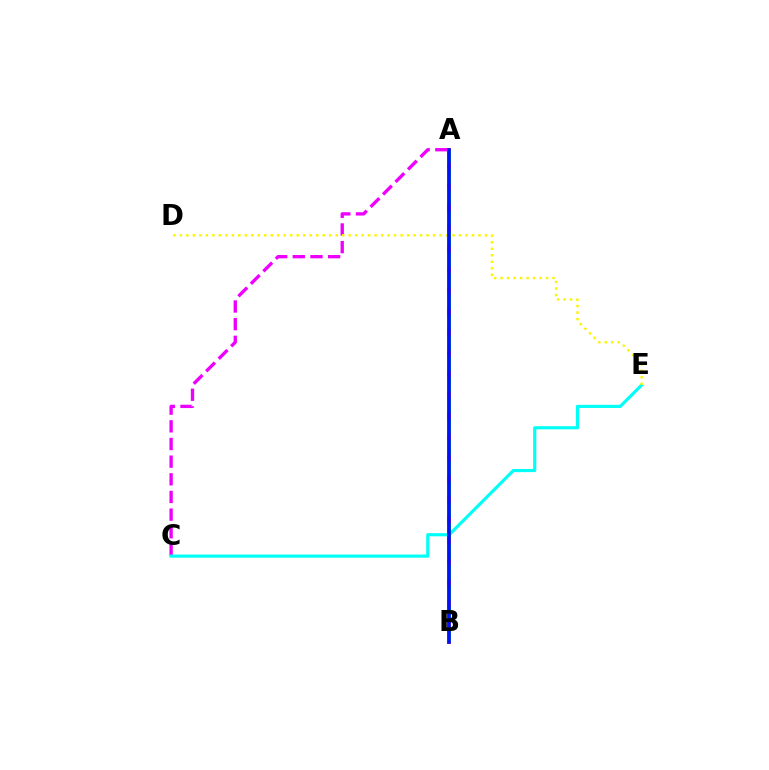{('A', 'B'): [{'color': '#ff0000', 'line_style': 'solid', 'thickness': 2.59}, {'color': '#08ff00', 'line_style': 'dashed', 'thickness': 2.83}, {'color': '#0010ff', 'line_style': 'solid', 'thickness': 2.59}], ('A', 'C'): [{'color': '#ee00ff', 'line_style': 'dashed', 'thickness': 2.4}], ('C', 'E'): [{'color': '#00fff6', 'line_style': 'solid', 'thickness': 2.26}], ('D', 'E'): [{'color': '#fcf500', 'line_style': 'dotted', 'thickness': 1.76}]}